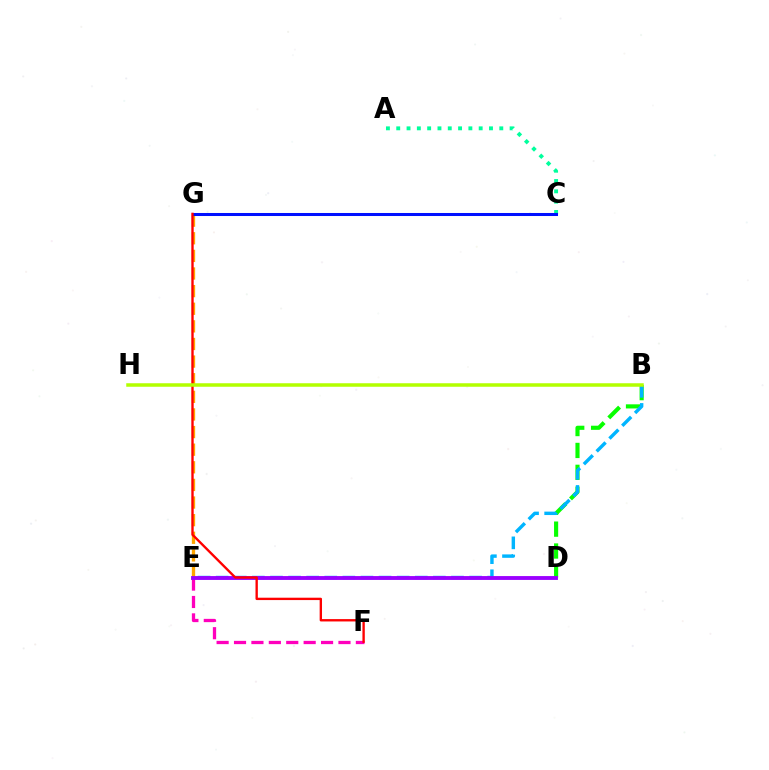{('E', 'F'): [{'color': '#ff00bd', 'line_style': 'dashed', 'thickness': 2.36}], ('B', 'D'): [{'color': '#08ff00', 'line_style': 'dashed', 'thickness': 2.97}], ('E', 'G'): [{'color': '#ffa500', 'line_style': 'dashed', 'thickness': 2.39}], ('B', 'E'): [{'color': '#00b5ff', 'line_style': 'dashed', 'thickness': 2.46}], ('A', 'C'): [{'color': '#00ff9d', 'line_style': 'dotted', 'thickness': 2.8}], ('D', 'E'): [{'color': '#9b00ff', 'line_style': 'solid', 'thickness': 2.78}], ('C', 'G'): [{'color': '#0010ff', 'line_style': 'solid', 'thickness': 2.18}], ('F', 'G'): [{'color': '#ff0000', 'line_style': 'solid', 'thickness': 1.7}], ('B', 'H'): [{'color': '#b3ff00', 'line_style': 'solid', 'thickness': 2.53}]}